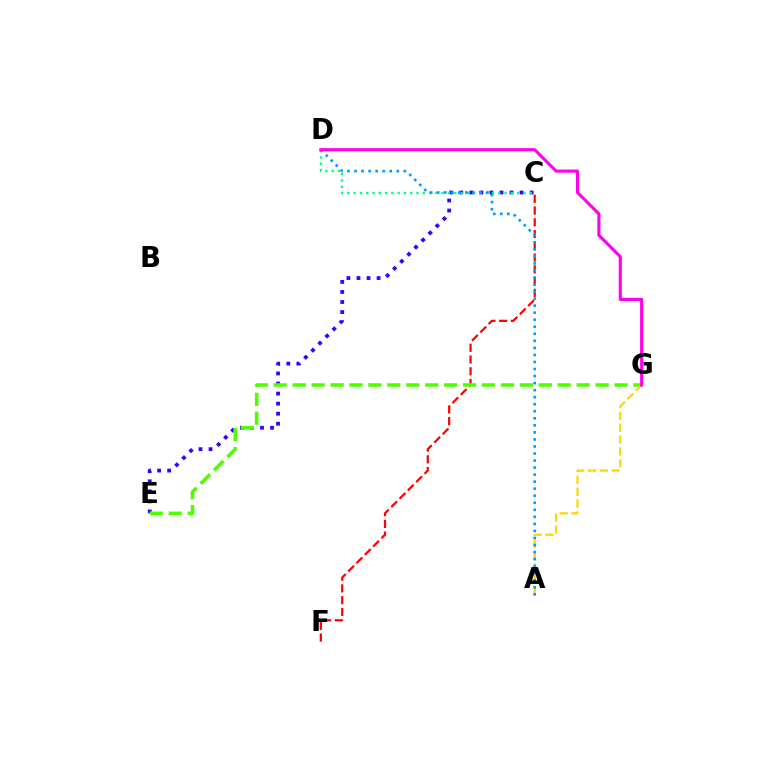{('C', 'E'): [{'color': '#3700ff', 'line_style': 'dotted', 'thickness': 2.73}], ('C', 'D'): [{'color': '#00ff86', 'line_style': 'dotted', 'thickness': 1.71}], ('C', 'F'): [{'color': '#ff0000', 'line_style': 'dashed', 'thickness': 1.6}], ('E', 'G'): [{'color': '#4fff00', 'line_style': 'dashed', 'thickness': 2.57}], ('A', 'G'): [{'color': '#ffd500', 'line_style': 'dashed', 'thickness': 1.61}], ('A', 'D'): [{'color': '#009eff', 'line_style': 'dotted', 'thickness': 1.91}], ('D', 'G'): [{'color': '#ff00ed', 'line_style': 'solid', 'thickness': 2.25}]}